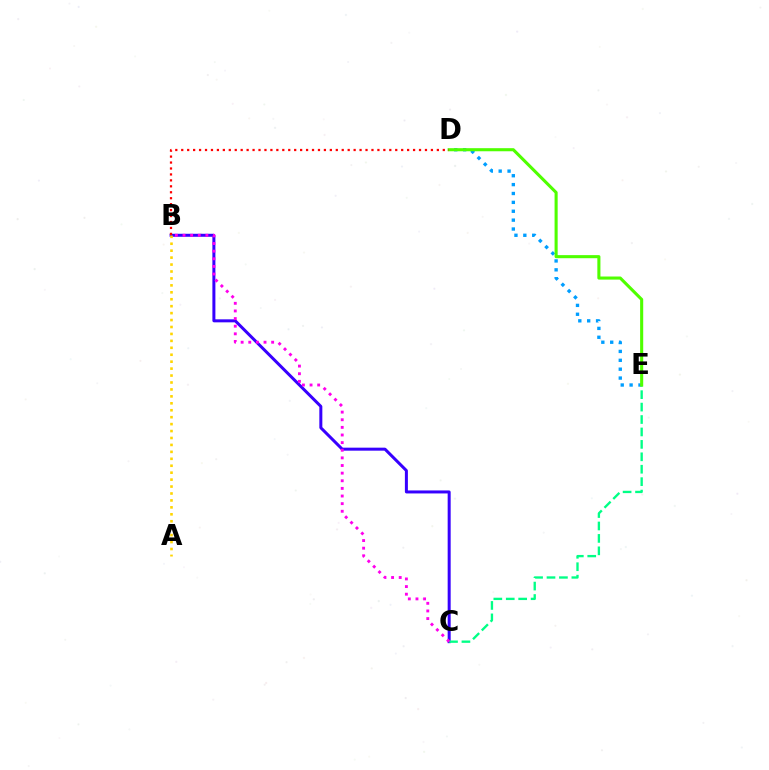{('D', 'E'): [{'color': '#009eff', 'line_style': 'dotted', 'thickness': 2.41}, {'color': '#4fff00', 'line_style': 'solid', 'thickness': 2.22}], ('B', 'C'): [{'color': '#3700ff', 'line_style': 'solid', 'thickness': 2.16}, {'color': '#ff00ed', 'line_style': 'dotted', 'thickness': 2.07}], ('A', 'B'): [{'color': '#ffd500', 'line_style': 'dotted', 'thickness': 1.88}], ('C', 'E'): [{'color': '#00ff86', 'line_style': 'dashed', 'thickness': 1.69}], ('B', 'D'): [{'color': '#ff0000', 'line_style': 'dotted', 'thickness': 1.62}]}